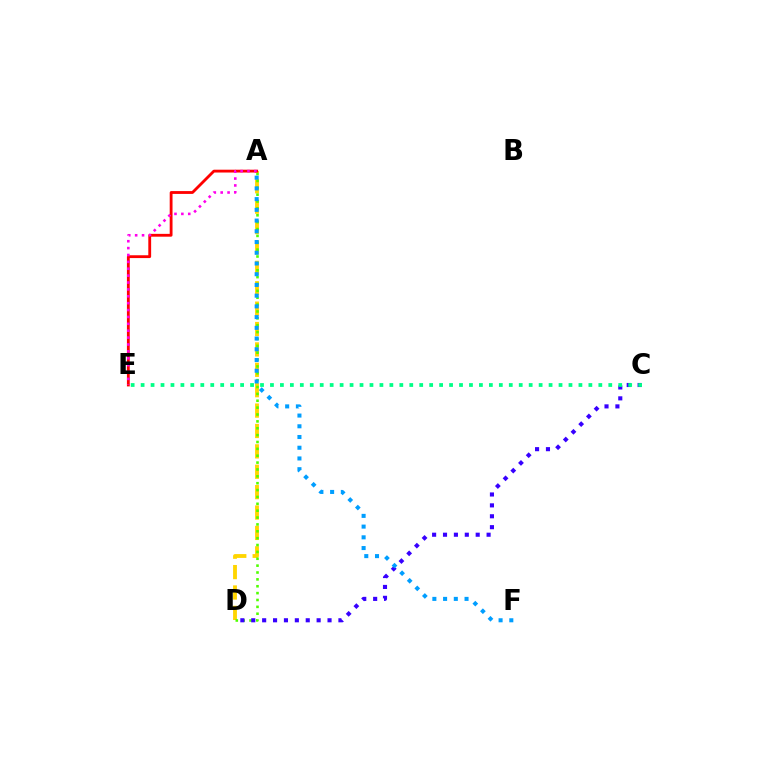{('A', 'D'): [{'color': '#ffd500', 'line_style': 'dashed', 'thickness': 2.77}, {'color': '#4fff00', 'line_style': 'dotted', 'thickness': 1.87}], ('C', 'D'): [{'color': '#3700ff', 'line_style': 'dotted', 'thickness': 2.96}], ('A', 'E'): [{'color': '#ff0000', 'line_style': 'solid', 'thickness': 2.03}, {'color': '#ff00ed', 'line_style': 'dotted', 'thickness': 1.87}], ('A', 'F'): [{'color': '#009eff', 'line_style': 'dotted', 'thickness': 2.91}], ('C', 'E'): [{'color': '#00ff86', 'line_style': 'dotted', 'thickness': 2.7}]}